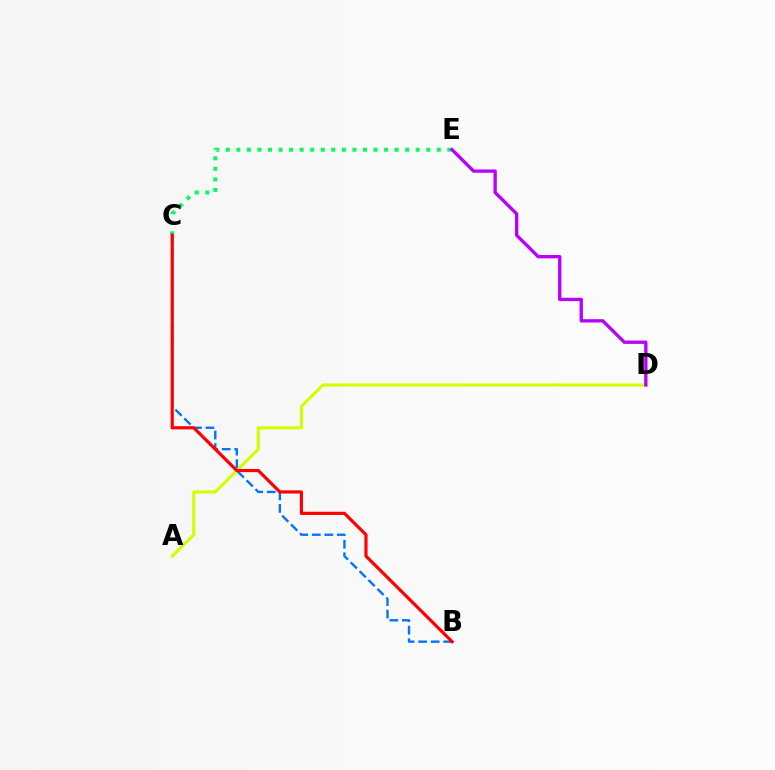{('B', 'C'): [{'color': '#0074ff', 'line_style': 'dashed', 'thickness': 1.7}, {'color': '#ff0000', 'line_style': 'solid', 'thickness': 2.29}], ('C', 'E'): [{'color': '#00ff5c', 'line_style': 'dotted', 'thickness': 2.87}], ('A', 'D'): [{'color': '#d1ff00', 'line_style': 'solid', 'thickness': 2.22}], ('D', 'E'): [{'color': '#b900ff', 'line_style': 'solid', 'thickness': 2.4}]}